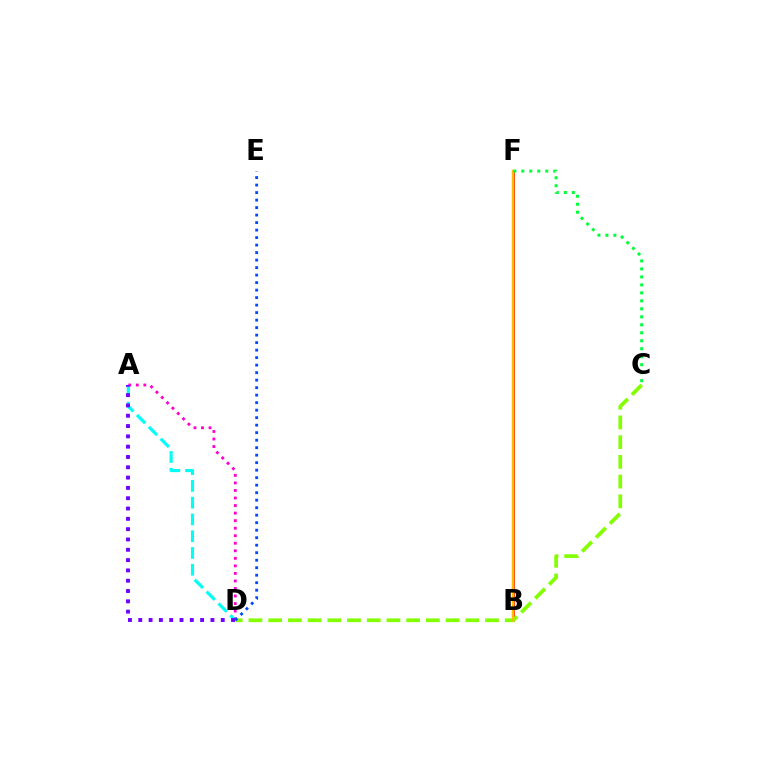{('A', 'D'): [{'color': '#ff00cf', 'line_style': 'dotted', 'thickness': 2.05}, {'color': '#00fff6', 'line_style': 'dashed', 'thickness': 2.28}, {'color': '#7200ff', 'line_style': 'dotted', 'thickness': 2.8}], ('B', 'F'): [{'color': '#ff0000', 'line_style': 'solid', 'thickness': 1.9}, {'color': '#ffbd00', 'line_style': 'solid', 'thickness': 1.8}], ('C', 'D'): [{'color': '#84ff00', 'line_style': 'dashed', 'thickness': 2.68}], ('C', 'F'): [{'color': '#00ff39', 'line_style': 'dotted', 'thickness': 2.17}], ('D', 'E'): [{'color': '#004bff', 'line_style': 'dotted', 'thickness': 2.04}]}